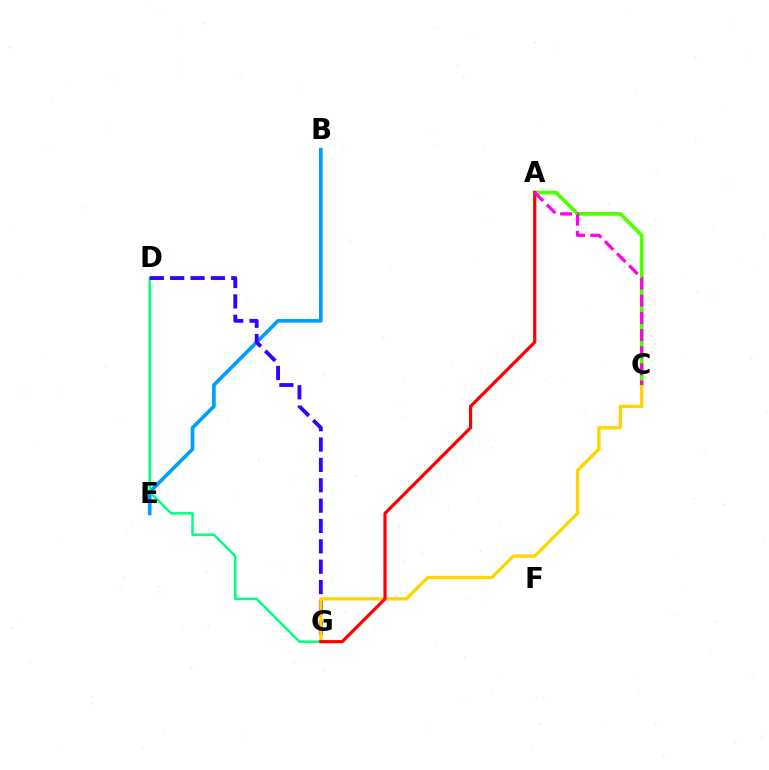{('B', 'E'): [{'color': '#009eff', 'line_style': 'solid', 'thickness': 2.64}], ('D', 'G'): [{'color': '#00ff86', 'line_style': 'solid', 'thickness': 1.78}, {'color': '#3700ff', 'line_style': 'dashed', 'thickness': 2.77}], ('A', 'C'): [{'color': '#4fff00', 'line_style': 'solid', 'thickness': 2.68}, {'color': '#ff00ed', 'line_style': 'dashed', 'thickness': 2.33}], ('C', 'G'): [{'color': '#ffd500', 'line_style': 'solid', 'thickness': 2.37}], ('A', 'G'): [{'color': '#ff0000', 'line_style': 'solid', 'thickness': 2.31}]}